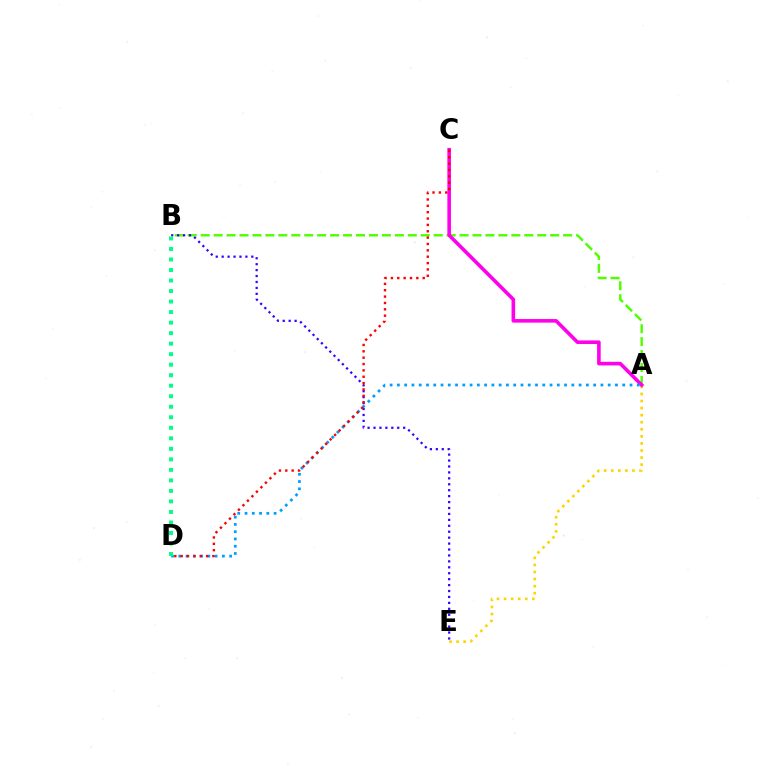{('A', 'E'): [{'color': '#ffd500', 'line_style': 'dotted', 'thickness': 1.92}], ('A', 'B'): [{'color': '#4fff00', 'line_style': 'dashed', 'thickness': 1.76}], ('A', 'C'): [{'color': '#ff00ed', 'line_style': 'solid', 'thickness': 2.59}], ('B', 'E'): [{'color': '#3700ff', 'line_style': 'dotted', 'thickness': 1.61}], ('A', 'D'): [{'color': '#009eff', 'line_style': 'dotted', 'thickness': 1.97}], ('B', 'D'): [{'color': '#00ff86', 'line_style': 'dotted', 'thickness': 2.86}], ('C', 'D'): [{'color': '#ff0000', 'line_style': 'dotted', 'thickness': 1.73}]}